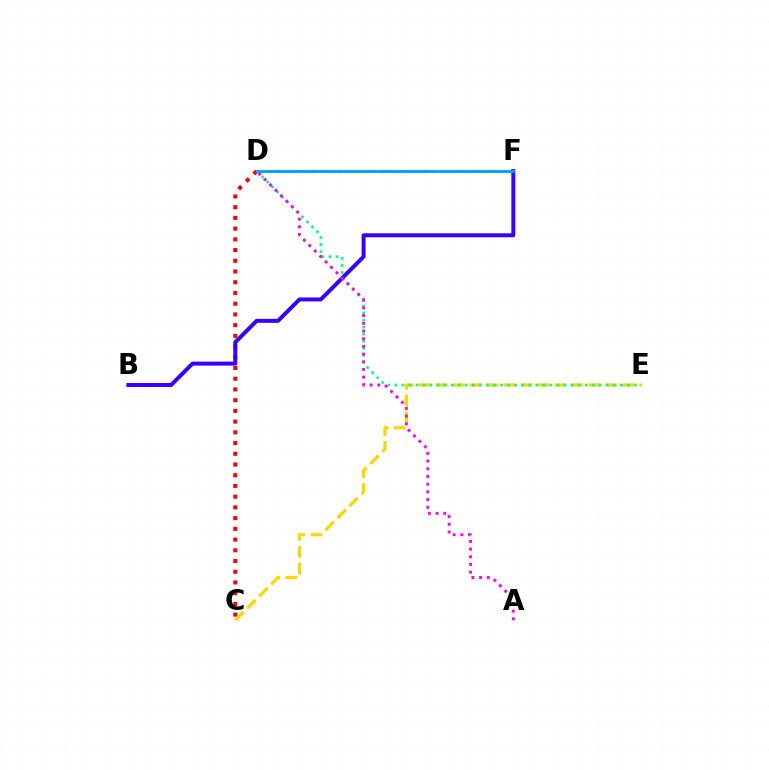{('C', 'D'): [{'color': '#ff0000', 'line_style': 'dotted', 'thickness': 2.91}], ('C', 'E'): [{'color': '#ffd500', 'line_style': 'dashed', 'thickness': 2.3}], ('D', 'F'): [{'color': '#4fff00', 'line_style': 'dotted', 'thickness': 2.34}, {'color': '#009eff', 'line_style': 'solid', 'thickness': 2.03}], ('D', 'E'): [{'color': '#00ff86', 'line_style': 'dotted', 'thickness': 1.92}], ('B', 'F'): [{'color': '#3700ff', 'line_style': 'solid', 'thickness': 2.87}], ('A', 'D'): [{'color': '#ff00ed', 'line_style': 'dotted', 'thickness': 2.09}]}